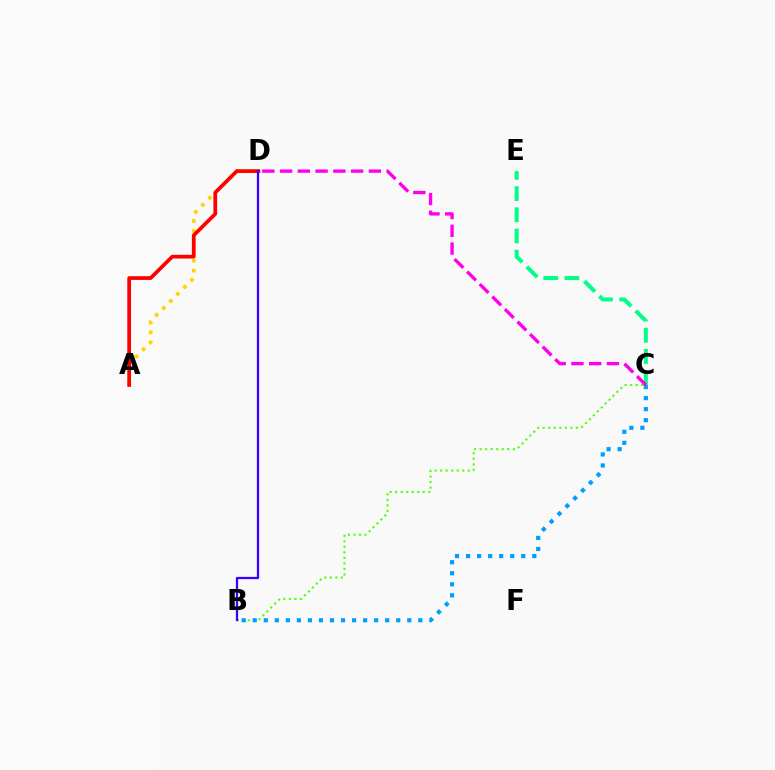{('B', 'C'): [{'color': '#4fff00', 'line_style': 'dotted', 'thickness': 1.5}, {'color': '#009eff', 'line_style': 'dotted', 'thickness': 3.0}], ('C', 'E'): [{'color': '#00ff86', 'line_style': 'dashed', 'thickness': 2.88}], ('C', 'D'): [{'color': '#ff00ed', 'line_style': 'dashed', 'thickness': 2.41}], ('A', 'D'): [{'color': '#ffd500', 'line_style': 'dotted', 'thickness': 2.7}, {'color': '#ff0000', 'line_style': 'solid', 'thickness': 2.68}], ('B', 'D'): [{'color': '#3700ff', 'line_style': 'solid', 'thickness': 1.62}]}